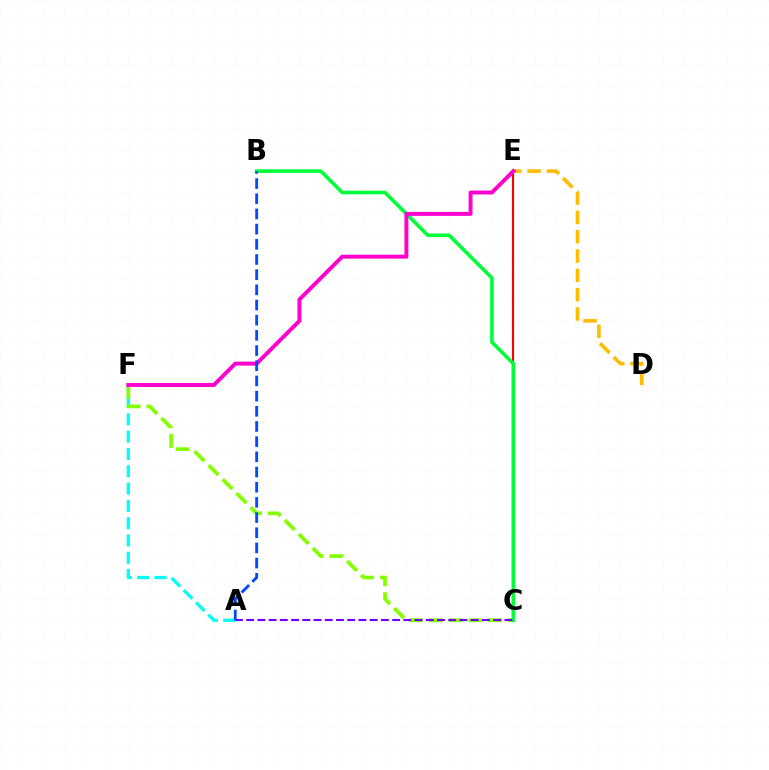{('A', 'F'): [{'color': '#00fff6', 'line_style': 'dashed', 'thickness': 2.35}], ('D', 'E'): [{'color': '#ffbd00', 'line_style': 'dashed', 'thickness': 2.62}], ('C', 'E'): [{'color': '#ff0000', 'line_style': 'solid', 'thickness': 1.53}], ('C', 'F'): [{'color': '#84ff00', 'line_style': 'dashed', 'thickness': 2.69}], ('B', 'C'): [{'color': '#00ff39', 'line_style': 'solid', 'thickness': 2.59}], ('A', 'C'): [{'color': '#7200ff', 'line_style': 'dashed', 'thickness': 1.53}], ('E', 'F'): [{'color': '#ff00cf', 'line_style': 'solid', 'thickness': 2.83}], ('A', 'B'): [{'color': '#004bff', 'line_style': 'dashed', 'thickness': 2.06}]}